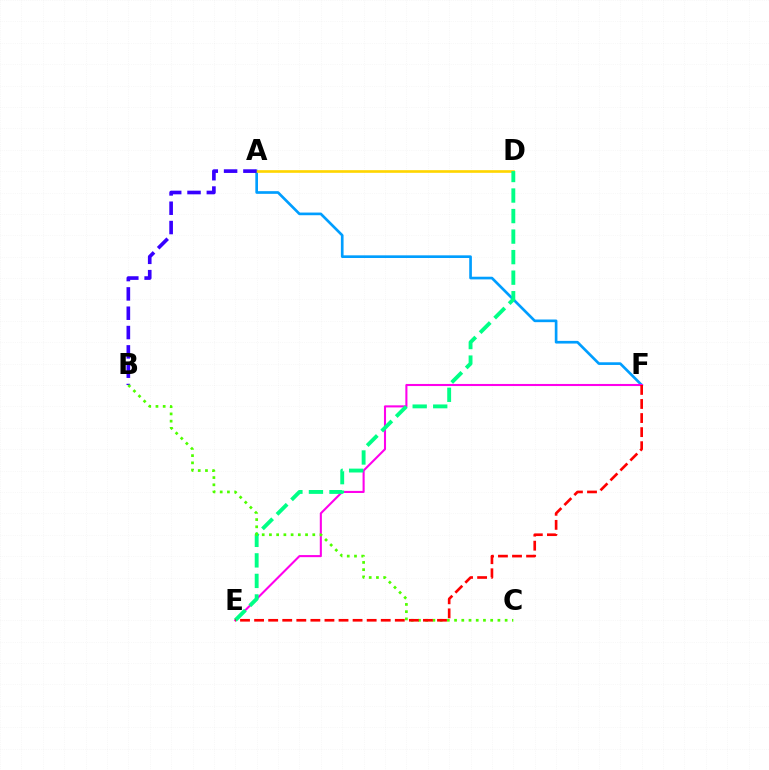{('A', 'F'): [{'color': '#009eff', 'line_style': 'solid', 'thickness': 1.92}], ('E', 'F'): [{'color': '#ff00ed', 'line_style': 'solid', 'thickness': 1.5}, {'color': '#ff0000', 'line_style': 'dashed', 'thickness': 1.91}], ('A', 'D'): [{'color': '#ffd500', 'line_style': 'solid', 'thickness': 1.91}], ('A', 'B'): [{'color': '#3700ff', 'line_style': 'dashed', 'thickness': 2.62}], ('D', 'E'): [{'color': '#00ff86', 'line_style': 'dashed', 'thickness': 2.79}], ('B', 'C'): [{'color': '#4fff00', 'line_style': 'dotted', 'thickness': 1.96}]}